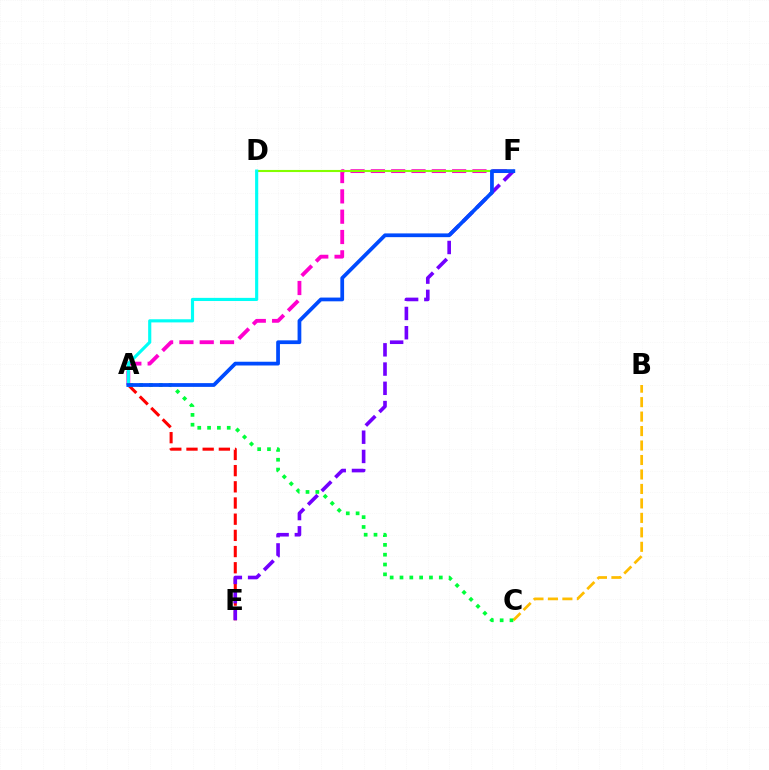{('A', 'F'): [{'color': '#ff00cf', 'line_style': 'dashed', 'thickness': 2.76}, {'color': '#004bff', 'line_style': 'solid', 'thickness': 2.7}], ('B', 'C'): [{'color': '#ffbd00', 'line_style': 'dashed', 'thickness': 1.97}], ('D', 'F'): [{'color': '#84ff00', 'line_style': 'solid', 'thickness': 1.51}], ('A', 'E'): [{'color': '#ff0000', 'line_style': 'dashed', 'thickness': 2.2}], ('A', 'D'): [{'color': '#00fff6', 'line_style': 'solid', 'thickness': 2.27}], ('A', 'C'): [{'color': '#00ff39', 'line_style': 'dotted', 'thickness': 2.67}], ('E', 'F'): [{'color': '#7200ff', 'line_style': 'dashed', 'thickness': 2.61}]}